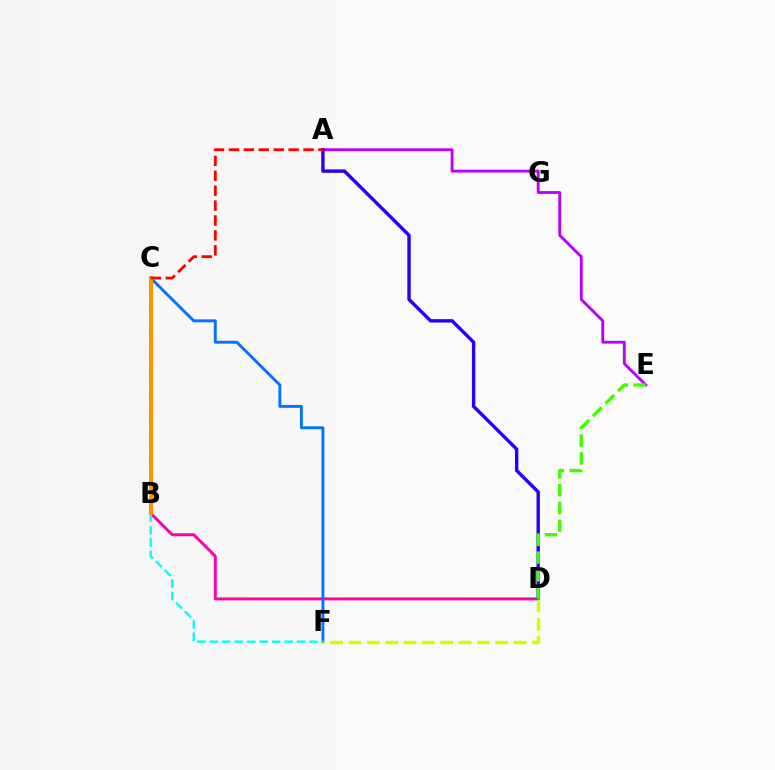{('B', 'D'): [{'color': '#ff00ac', 'line_style': 'solid', 'thickness': 2.12}], ('A', 'E'): [{'color': '#b900ff', 'line_style': 'solid', 'thickness': 2.06}], ('B', 'C'): [{'color': '#00ff5c', 'line_style': 'dashed', 'thickness': 2.97}, {'color': '#ff9400', 'line_style': 'solid', 'thickness': 2.83}], ('A', 'D'): [{'color': '#2500ff', 'line_style': 'solid', 'thickness': 2.45}], ('C', 'F'): [{'color': '#0074ff', 'line_style': 'solid', 'thickness': 2.09}], ('B', 'F'): [{'color': '#00fff6', 'line_style': 'dashed', 'thickness': 1.69}], ('A', 'C'): [{'color': '#ff0000', 'line_style': 'dashed', 'thickness': 2.03}], ('D', 'F'): [{'color': '#d1ff00', 'line_style': 'dashed', 'thickness': 2.49}], ('D', 'E'): [{'color': '#3dff00', 'line_style': 'dashed', 'thickness': 2.41}]}